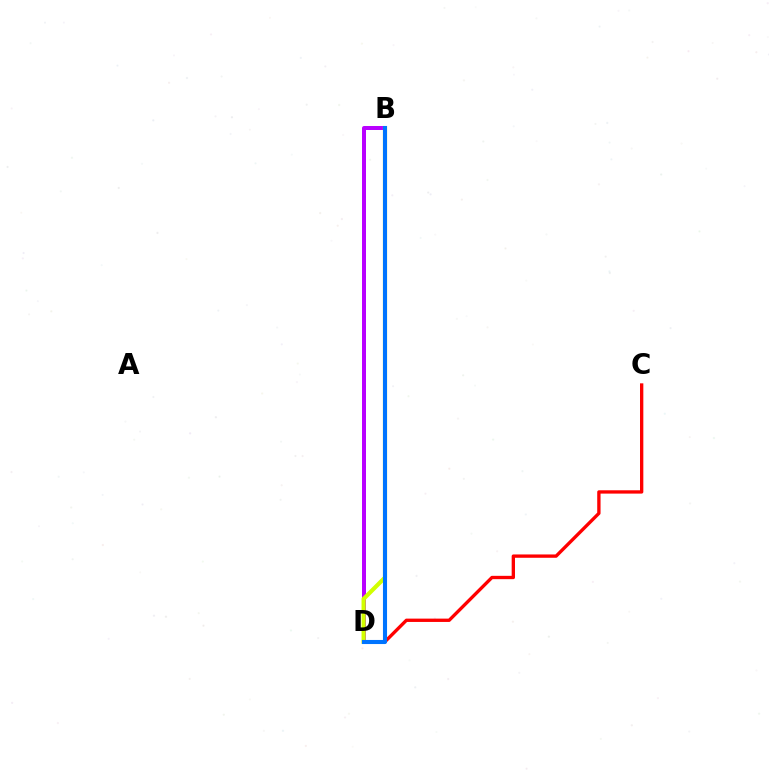{('C', 'D'): [{'color': '#ff0000', 'line_style': 'solid', 'thickness': 2.4}], ('B', 'D'): [{'color': '#00ff5c', 'line_style': 'dotted', 'thickness': 1.98}, {'color': '#b900ff', 'line_style': 'solid', 'thickness': 2.87}, {'color': '#d1ff00', 'line_style': 'solid', 'thickness': 3.0}, {'color': '#0074ff', 'line_style': 'solid', 'thickness': 2.94}]}